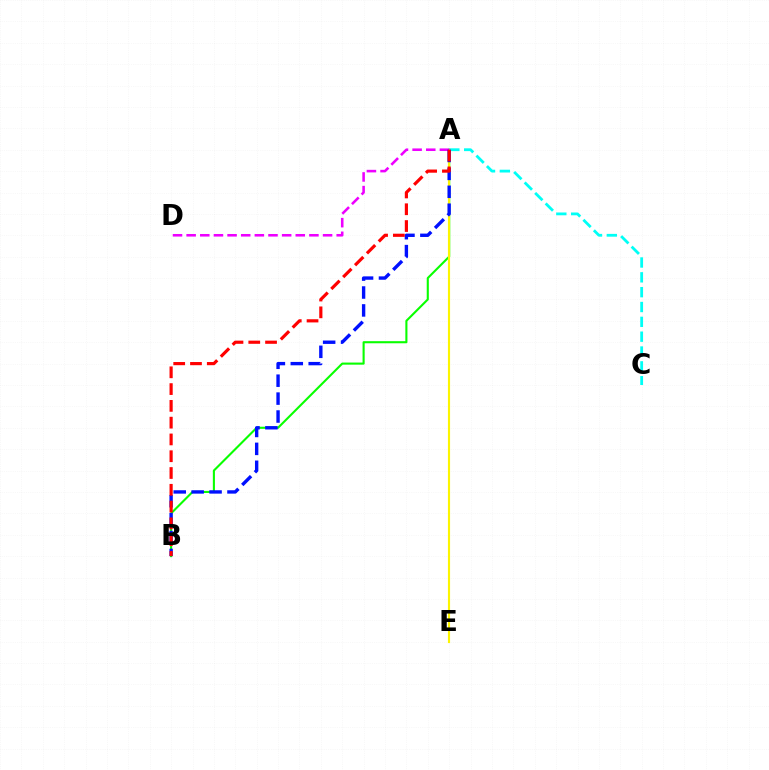{('A', 'B'): [{'color': '#08ff00', 'line_style': 'solid', 'thickness': 1.51}, {'color': '#0010ff', 'line_style': 'dashed', 'thickness': 2.43}, {'color': '#ff0000', 'line_style': 'dashed', 'thickness': 2.28}], ('A', 'C'): [{'color': '#00fff6', 'line_style': 'dashed', 'thickness': 2.02}], ('A', 'E'): [{'color': '#fcf500', 'line_style': 'solid', 'thickness': 1.54}], ('A', 'D'): [{'color': '#ee00ff', 'line_style': 'dashed', 'thickness': 1.85}]}